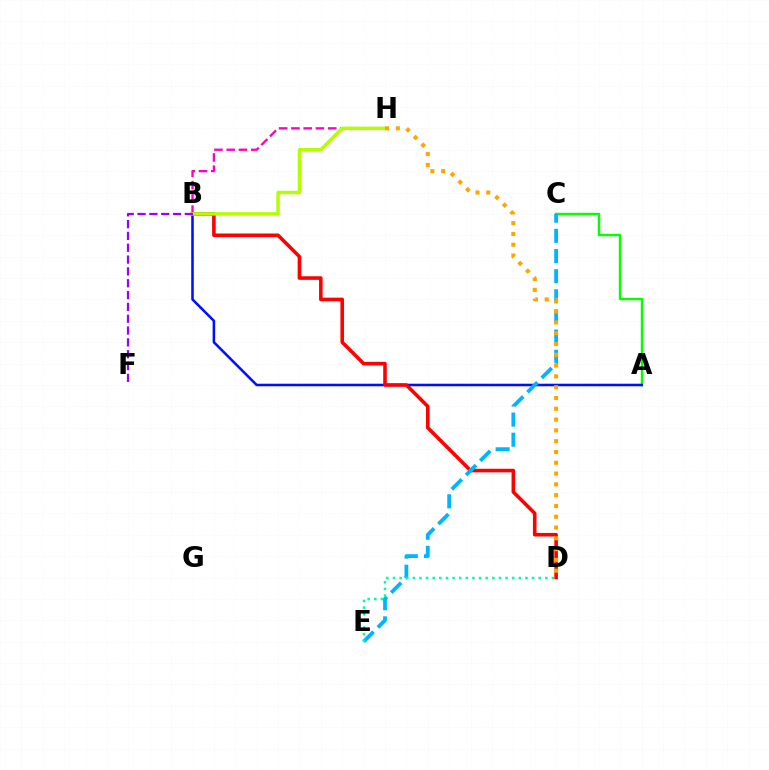{('B', 'H'): [{'color': '#ff00bd', 'line_style': 'dashed', 'thickness': 1.67}, {'color': '#b3ff00', 'line_style': 'solid', 'thickness': 2.5}], ('A', 'C'): [{'color': '#08ff00', 'line_style': 'solid', 'thickness': 1.77}], ('A', 'B'): [{'color': '#0010ff', 'line_style': 'solid', 'thickness': 1.84}], ('B', 'D'): [{'color': '#ff0000', 'line_style': 'solid', 'thickness': 2.58}], ('C', 'E'): [{'color': '#00b5ff', 'line_style': 'dashed', 'thickness': 2.74}], ('D', 'H'): [{'color': '#ffa500', 'line_style': 'dotted', 'thickness': 2.93}], ('D', 'E'): [{'color': '#00ff9d', 'line_style': 'dotted', 'thickness': 1.8}], ('B', 'F'): [{'color': '#9b00ff', 'line_style': 'dashed', 'thickness': 1.61}]}